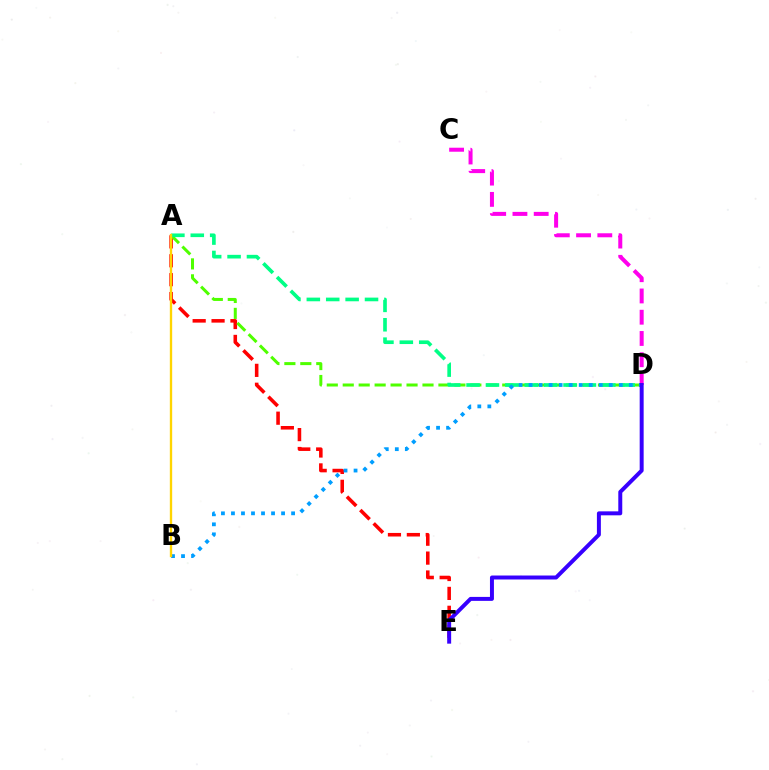{('A', 'E'): [{'color': '#ff0000', 'line_style': 'dashed', 'thickness': 2.57}], ('C', 'D'): [{'color': '#ff00ed', 'line_style': 'dashed', 'thickness': 2.89}], ('A', 'D'): [{'color': '#4fff00', 'line_style': 'dashed', 'thickness': 2.17}, {'color': '#00ff86', 'line_style': 'dashed', 'thickness': 2.63}], ('B', 'D'): [{'color': '#009eff', 'line_style': 'dotted', 'thickness': 2.72}], ('A', 'B'): [{'color': '#ffd500', 'line_style': 'solid', 'thickness': 1.69}], ('D', 'E'): [{'color': '#3700ff', 'line_style': 'solid', 'thickness': 2.86}]}